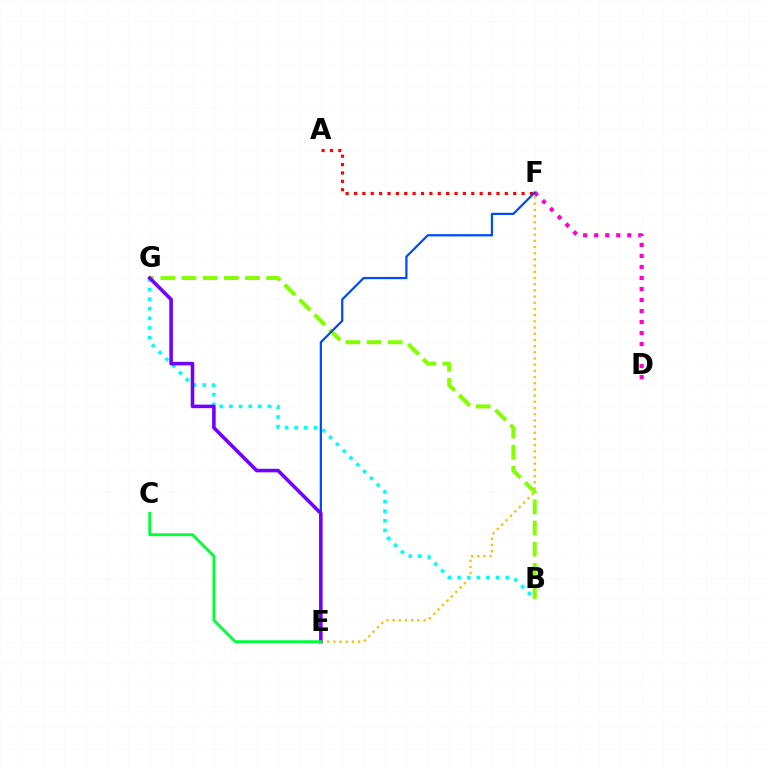{('D', 'F'): [{'color': '#ff00cf', 'line_style': 'dotted', 'thickness': 2.99}], ('A', 'F'): [{'color': '#ff0000', 'line_style': 'dotted', 'thickness': 2.28}], ('E', 'F'): [{'color': '#ffbd00', 'line_style': 'dotted', 'thickness': 1.68}, {'color': '#004bff', 'line_style': 'solid', 'thickness': 1.61}], ('B', 'G'): [{'color': '#84ff00', 'line_style': 'dashed', 'thickness': 2.88}, {'color': '#00fff6', 'line_style': 'dotted', 'thickness': 2.61}], ('E', 'G'): [{'color': '#7200ff', 'line_style': 'solid', 'thickness': 2.56}], ('C', 'E'): [{'color': '#00ff39', 'line_style': 'solid', 'thickness': 2.04}]}